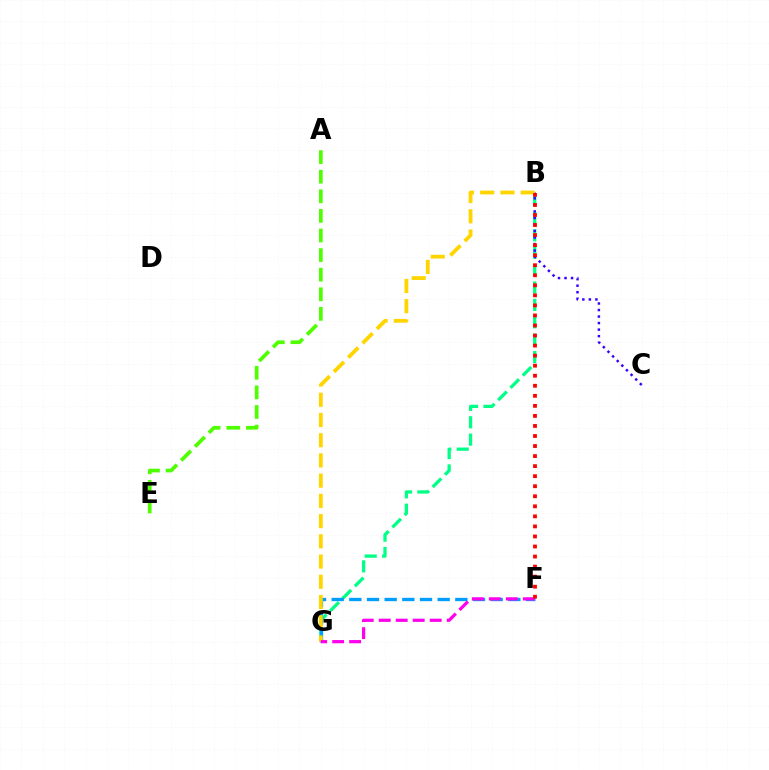{('A', 'E'): [{'color': '#4fff00', 'line_style': 'dashed', 'thickness': 2.66}], ('B', 'G'): [{'color': '#00ff86', 'line_style': 'dashed', 'thickness': 2.36}, {'color': '#ffd500', 'line_style': 'dashed', 'thickness': 2.75}], ('B', 'C'): [{'color': '#3700ff', 'line_style': 'dotted', 'thickness': 1.78}], ('F', 'G'): [{'color': '#009eff', 'line_style': 'dashed', 'thickness': 2.4}, {'color': '#ff00ed', 'line_style': 'dashed', 'thickness': 2.31}], ('B', 'F'): [{'color': '#ff0000', 'line_style': 'dotted', 'thickness': 2.73}]}